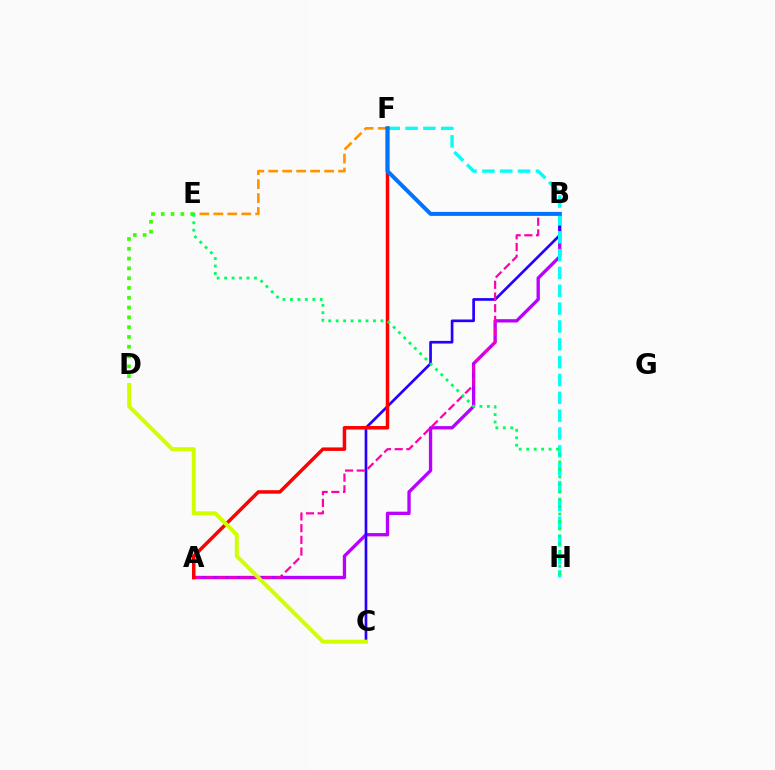{('A', 'B'): [{'color': '#b900ff', 'line_style': 'solid', 'thickness': 2.39}, {'color': '#ff00ac', 'line_style': 'dashed', 'thickness': 1.59}], ('B', 'C'): [{'color': '#2500ff', 'line_style': 'solid', 'thickness': 1.93}], ('D', 'E'): [{'color': '#3dff00', 'line_style': 'dotted', 'thickness': 2.66}], ('E', 'F'): [{'color': '#ff9400', 'line_style': 'dashed', 'thickness': 1.9}], ('F', 'H'): [{'color': '#00fff6', 'line_style': 'dashed', 'thickness': 2.42}], ('A', 'F'): [{'color': '#ff0000', 'line_style': 'solid', 'thickness': 2.51}], ('E', 'H'): [{'color': '#00ff5c', 'line_style': 'dotted', 'thickness': 2.03}], ('B', 'F'): [{'color': '#0074ff', 'line_style': 'solid', 'thickness': 2.88}], ('C', 'D'): [{'color': '#d1ff00', 'line_style': 'solid', 'thickness': 2.88}]}